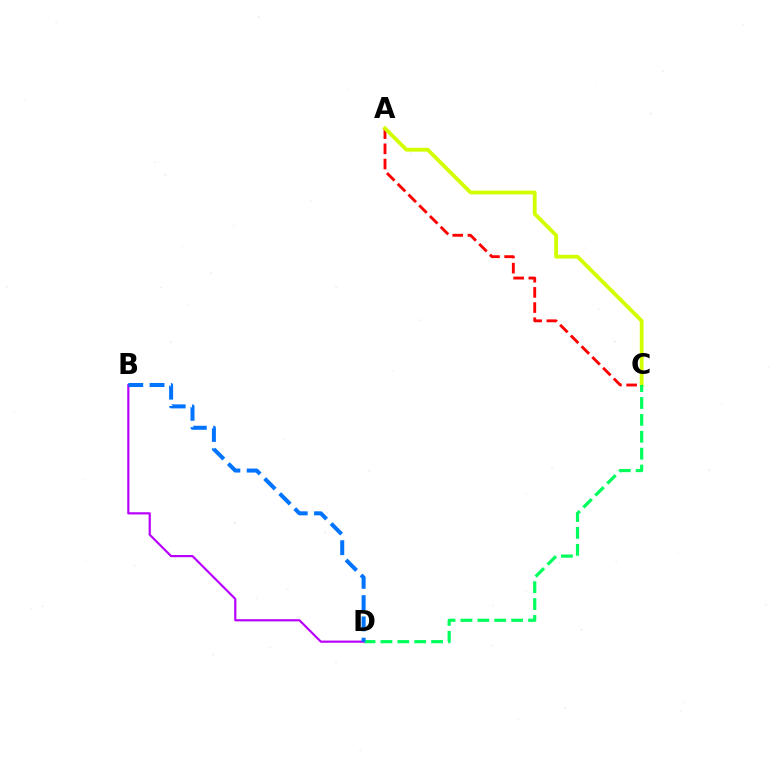{('A', 'C'): [{'color': '#ff0000', 'line_style': 'dashed', 'thickness': 2.06}, {'color': '#d1ff00', 'line_style': 'solid', 'thickness': 2.74}], ('C', 'D'): [{'color': '#00ff5c', 'line_style': 'dashed', 'thickness': 2.3}], ('B', 'D'): [{'color': '#b900ff', 'line_style': 'solid', 'thickness': 1.57}, {'color': '#0074ff', 'line_style': 'dashed', 'thickness': 2.89}]}